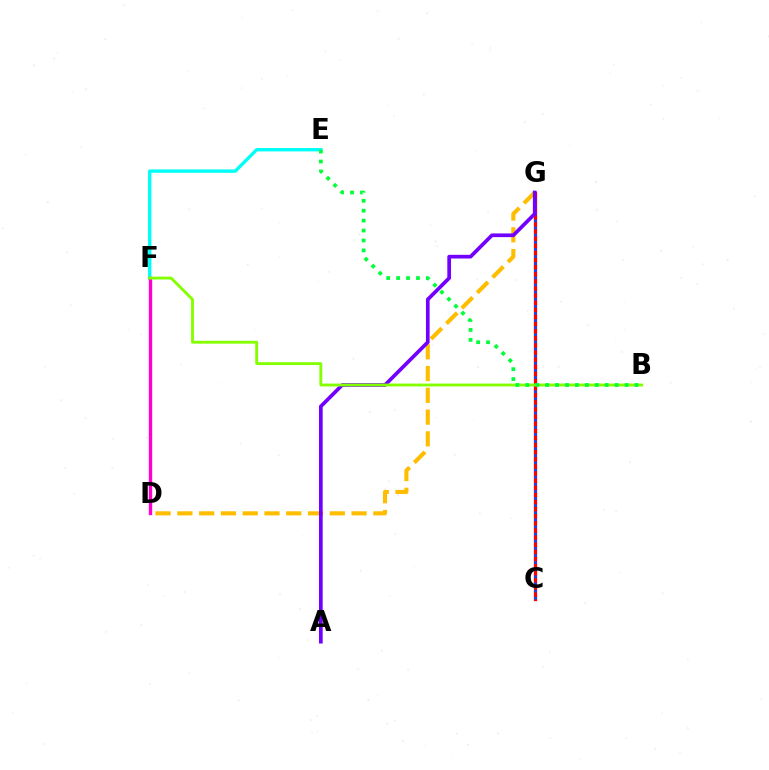{('E', 'F'): [{'color': '#00fff6', 'line_style': 'solid', 'thickness': 2.43}], ('C', 'G'): [{'color': '#ff0000', 'line_style': 'solid', 'thickness': 2.36}, {'color': '#004bff', 'line_style': 'dotted', 'thickness': 1.93}], ('D', 'G'): [{'color': '#ffbd00', 'line_style': 'dashed', 'thickness': 2.96}], ('A', 'G'): [{'color': '#7200ff', 'line_style': 'solid', 'thickness': 2.67}], ('D', 'F'): [{'color': '#ff00cf', 'line_style': 'solid', 'thickness': 2.42}], ('B', 'F'): [{'color': '#84ff00', 'line_style': 'solid', 'thickness': 2.07}], ('B', 'E'): [{'color': '#00ff39', 'line_style': 'dotted', 'thickness': 2.7}]}